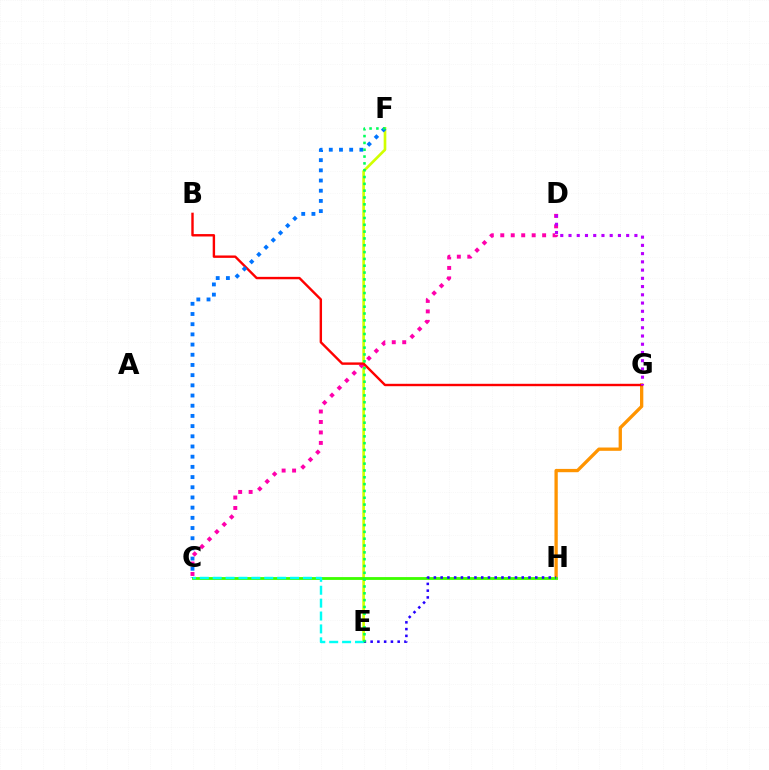{('E', 'F'): [{'color': '#d1ff00', 'line_style': 'solid', 'thickness': 1.92}, {'color': '#00ff5c', 'line_style': 'dotted', 'thickness': 1.85}], ('C', 'D'): [{'color': '#ff00ac', 'line_style': 'dotted', 'thickness': 2.84}], ('G', 'H'): [{'color': '#ff9400', 'line_style': 'solid', 'thickness': 2.38}], ('C', 'H'): [{'color': '#3dff00', 'line_style': 'solid', 'thickness': 2.03}], ('E', 'H'): [{'color': '#2500ff', 'line_style': 'dotted', 'thickness': 1.84}], ('B', 'G'): [{'color': '#ff0000', 'line_style': 'solid', 'thickness': 1.73}], ('C', 'F'): [{'color': '#0074ff', 'line_style': 'dotted', 'thickness': 2.77}], ('C', 'E'): [{'color': '#00fff6', 'line_style': 'dashed', 'thickness': 1.75}], ('D', 'G'): [{'color': '#b900ff', 'line_style': 'dotted', 'thickness': 2.24}]}